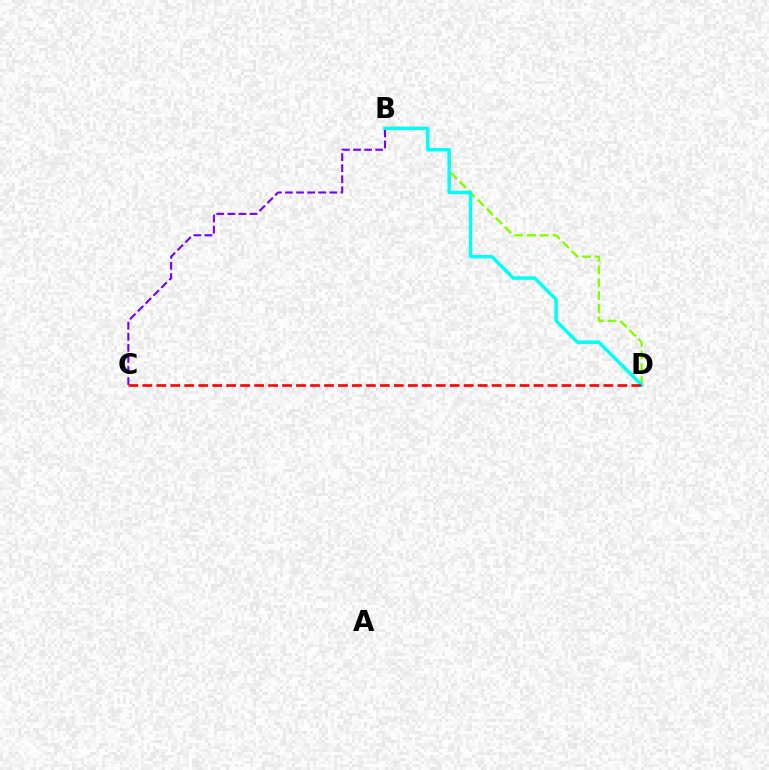{('B', 'C'): [{'color': '#7200ff', 'line_style': 'dashed', 'thickness': 1.51}], ('B', 'D'): [{'color': '#84ff00', 'line_style': 'dashed', 'thickness': 1.74}, {'color': '#00fff6', 'line_style': 'solid', 'thickness': 2.51}], ('C', 'D'): [{'color': '#ff0000', 'line_style': 'dashed', 'thickness': 1.9}]}